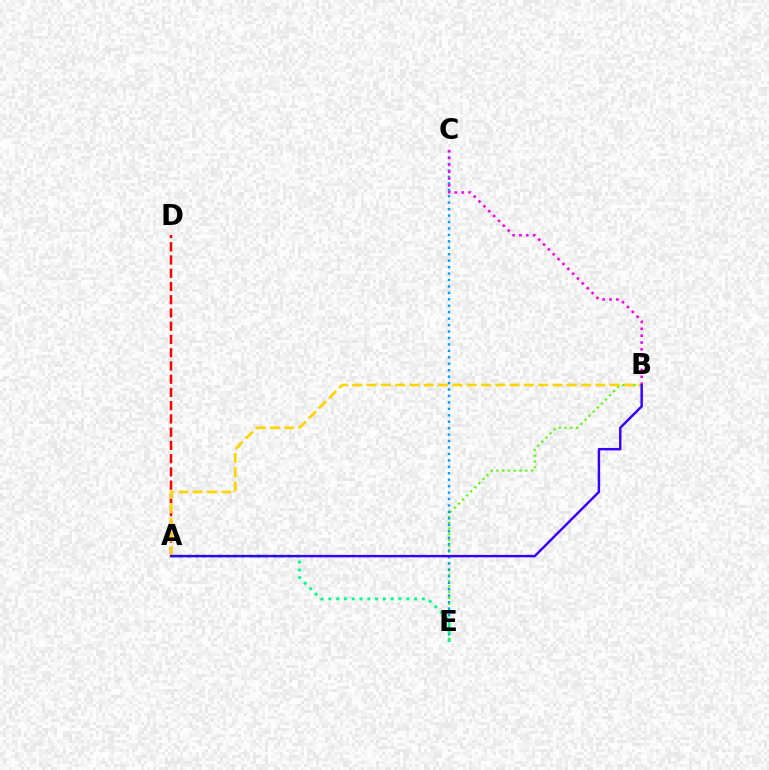{('B', 'E'): [{'color': '#4fff00', 'line_style': 'dotted', 'thickness': 1.57}], ('A', 'D'): [{'color': '#ff0000', 'line_style': 'dashed', 'thickness': 1.8}], ('C', 'E'): [{'color': '#009eff', 'line_style': 'dotted', 'thickness': 1.75}], ('A', 'E'): [{'color': '#00ff86', 'line_style': 'dotted', 'thickness': 2.12}], ('B', 'C'): [{'color': '#ff00ed', 'line_style': 'dotted', 'thickness': 1.86}], ('A', 'B'): [{'color': '#ffd500', 'line_style': 'dashed', 'thickness': 1.94}, {'color': '#3700ff', 'line_style': 'solid', 'thickness': 1.76}]}